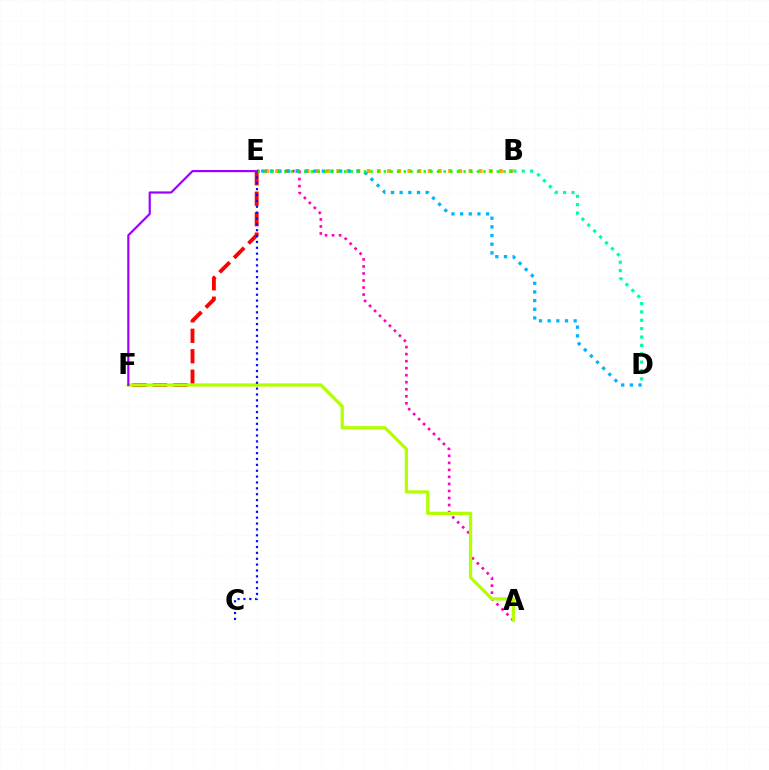{('B', 'E'): [{'color': '#ffa500', 'line_style': 'dotted', 'thickness': 2.76}, {'color': '#08ff00', 'line_style': 'dotted', 'thickness': 1.8}], ('A', 'E'): [{'color': '#ff00bd', 'line_style': 'dotted', 'thickness': 1.91}], ('E', 'F'): [{'color': '#ff0000', 'line_style': 'dashed', 'thickness': 2.78}, {'color': '#9b00ff', 'line_style': 'solid', 'thickness': 1.56}], ('D', 'E'): [{'color': '#00b5ff', 'line_style': 'dotted', 'thickness': 2.35}], ('A', 'F'): [{'color': '#b3ff00', 'line_style': 'solid', 'thickness': 2.36}], ('C', 'E'): [{'color': '#0010ff', 'line_style': 'dotted', 'thickness': 1.59}], ('B', 'D'): [{'color': '#00ff9d', 'line_style': 'dotted', 'thickness': 2.27}]}